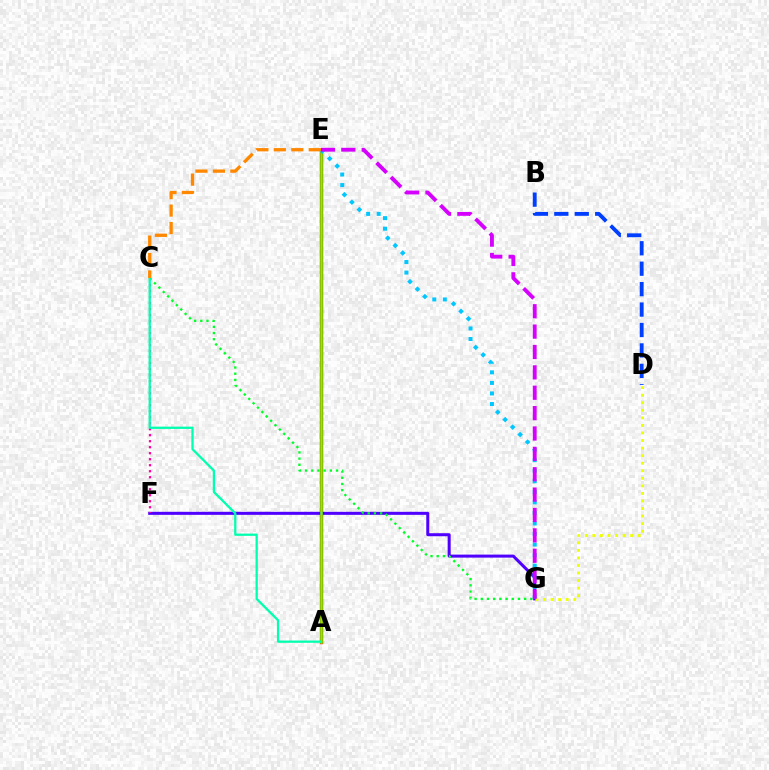{('A', 'E'): [{'color': '#ff0000', 'line_style': 'solid', 'thickness': 2.4}, {'color': '#66ff00', 'line_style': 'solid', 'thickness': 1.82}], ('F', 'G'): [{'color': '#4f00ff', 'line_style': 'solid', 'thickness': 2.18}], ('C', 'F'): [{'color': '#ff00a0', 'line_style': 'dotted', 'thickness': 1.63}], ('C', 'G'): [{'color': '#00ff27', 'line_style': 'dotted', 'thickness': 1.68}], ('E', 'G'): [{'color': '#00c7ff', 'line_style': 'dotted', 'thickness': 2.87}, {'color': '#d600ff', 'line_style': 'dashed', 'thickness': 2.77}], ('A', 'C'): [{'color': '#00ffaf', 'line_style': 'solid', 'thickness': 1.64}], ('B', 'D'): [{'color': '#003fff', 'line_style': 'dashed', 'thickness': 2.78}], ('D', 'G'): [{'color': '#eeff00', 'line_style': 'dotted', 'thickness': 2.05}], ('C', 'E'): [{'color': '#ff8800', 'line_style': 'dashed', 'thickness': 2.37}]}